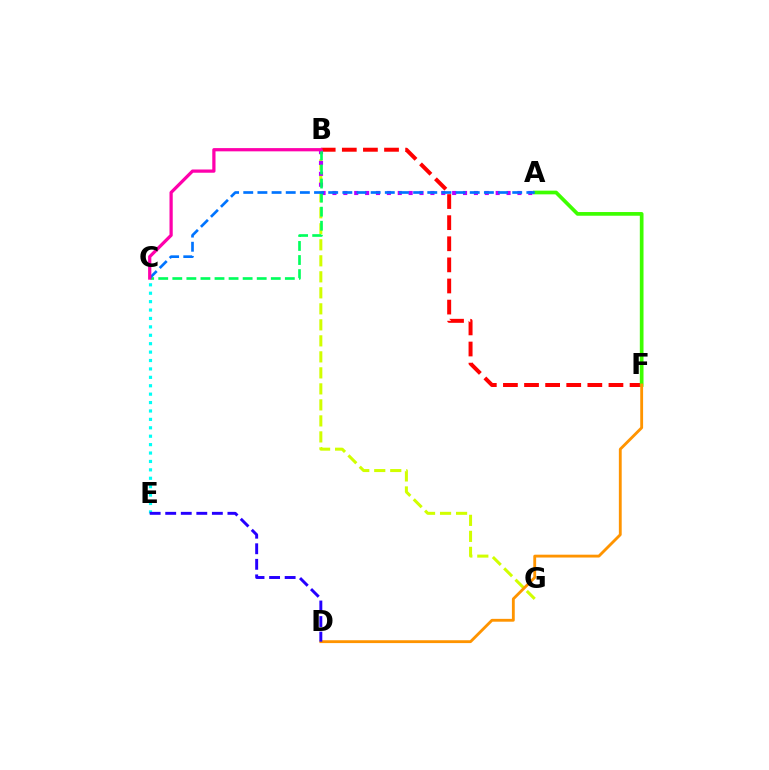{('B', 'F'): [{'color': '#ff0000', 'line_style': 'dashed', 'thickness': 2.87}], ('A', 'F'): [{'color': '#3dff00', 'line_style': 'solid', 'thickness': 2.66}], ('B', 'G'): [{'color': '#d1ff00', 'line_style': 'dashed', 'thickness': 2.17}], ('A', 'B'): [{'color': '#b900ff', 'line_style': 'dotted', 'thickness': 2.96}], ('B', 'C'): [{'color': '#00ff5c', 'line_style': 'dashed', 'thickness': 1.91}, {'color': '#ff00ac', 'line_style': 'solid', 'thickness': 2.33}], ('D', 'F'): [{'color': '#ff9400', 'line_style': 'solid', 'thickness': 2.05}], ('C', 'E'): [{'color': '#00fff6', 'line_style': 'dotted', 'thickness': 2.29}], ('A', 'C'): [{'color': '#0074ff', 'line_style': 'dashed', 'thickness': 1.92}], ('D', 'E'): [{'color': '#2500ff', 'line_style': 'dashed', 'thickness': 2.11}]}